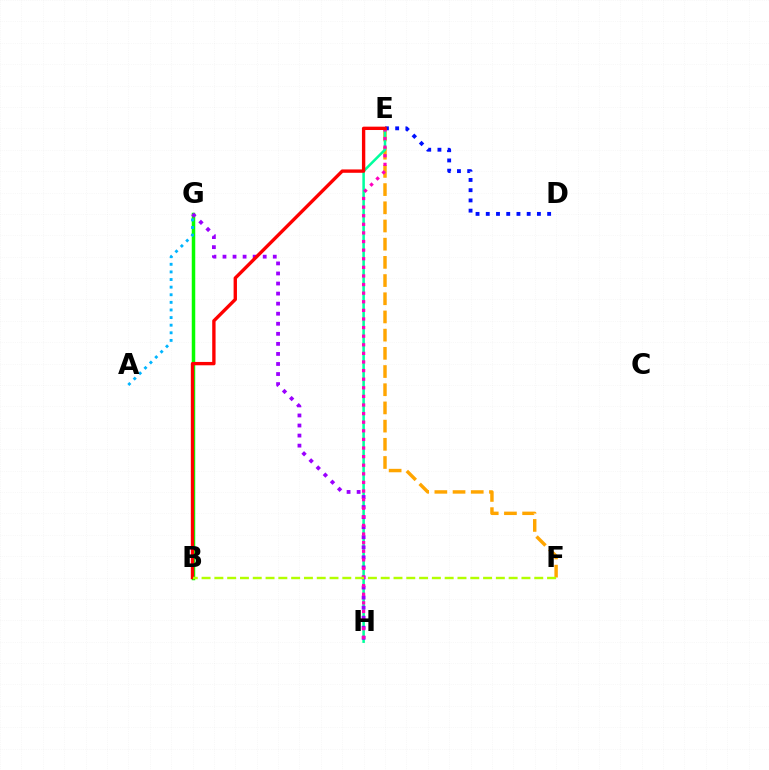{('E', 'F'): [{'color': '#ffa500', 'line_style': 'dashed', 'thickness': 2.47}], ('E', 'H'): [{'color': '#00ff9d', 'line_style': 'solid', 'thickness': 1.83}, {'color': '#ff00bd', 'line_style': 'dotted', 'thickness': 2.34}], ('B', 'G'): [{'color': '#08ff00', 'line_style': 'solid', 'thickness': 2.51}], ('D', 'E'): [{'color': '#0010ff', 'line_style': 'dotted', 'thickness': 2.78}], ('G', 'H'): [{'color': '#9b00ff', 'line_style': 'dotted', 'thickness': 2.73}], ('A', 'G'): [{'color': '#00b5ff', 'line_style': 'dotted', 'thickness': 2.07}], ('B', 'E'): [{'color': '#ff0000', 'line_style': 'solid', 'thickness': 2.42}], ('B', 'F'): [{'color': '#b3ff00', 'line_style': 'dashed', 'thickness': 1.74}]}